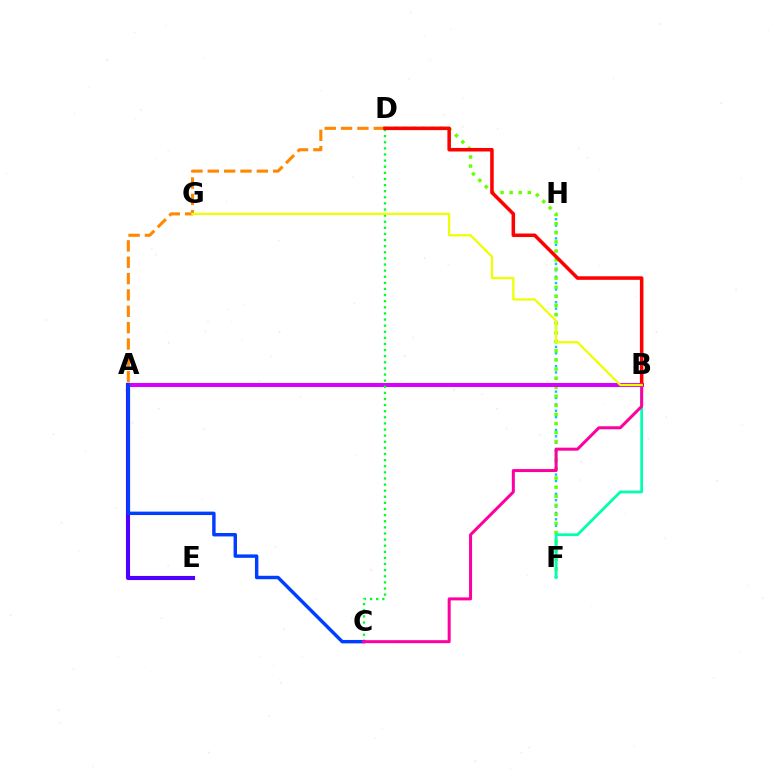{('F', 'H'): [{'color': '#00c7ff', 'line_style': 'dotted', 'thickness': 1.73}], ('D', 'F'): [{'color': '#66ff00', 'line_style': 'dotted', 'thickness': 2.47}], ('A', 'B'): [{'color': '#d600ff', 'line_style': 'solid', 'thickness': 2.91}], ('C', 'D'): [{'color': '#00ff27', 'line_style': 'dotted', 'thickness': 1.66}], ('A', 'D'): [{'color': '#ff8800', 'line_style': 'dashed', 'thickness': 2.22}], ('A', 'E'): [{'color': '#4f00ff', 'line_style': 'solid', 'thickness': 2.97}], ('B', 'F'): [{'color': '#00ffaf', 'line_style': 'solid', 'thickness': 1.99}], ('A', 'C'): [{'color': '#003fff', 'line_style': 'solid', 'thickness': 2.47}], ('B', 'D'): [{'color': '#ff0000', 'line_style': 'solid', 'thickness': 2.54}], ('B', 'C'): [{'color': '#ff00a0', 'line_style': 'solid', 'thickness': 2.17}], ('B', 'G'): [{'color': '#eeff00', 'line_style': 'solid', 'thickness': 1.62}]}